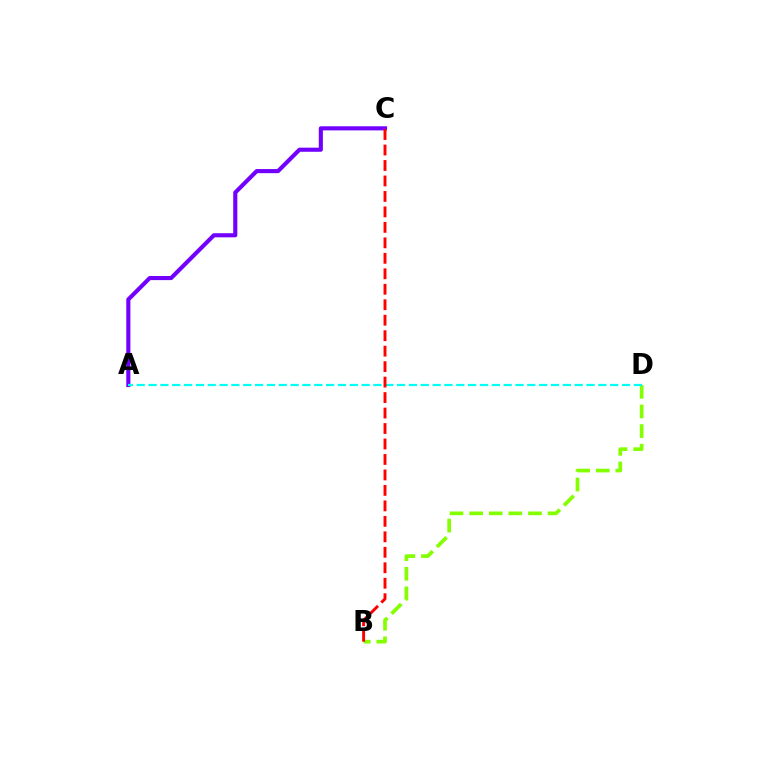{('A', 'C'): [{'color': '#7200ff', 'line_style': 'solid', 'thickness': 2.96}], ('B', 'D'): [{'color': '#84ff00', 'line_style': 'dashed', 'thickness': 2.66}], ('A', 'D'): [{'color': '#00fff6', 'line_style': 'dashed', 'thickness': 1.61}], ('B', 'C'): [{'color': '#ff0000', 'line_style': 'dashed', 'thickness': 2.1}]}